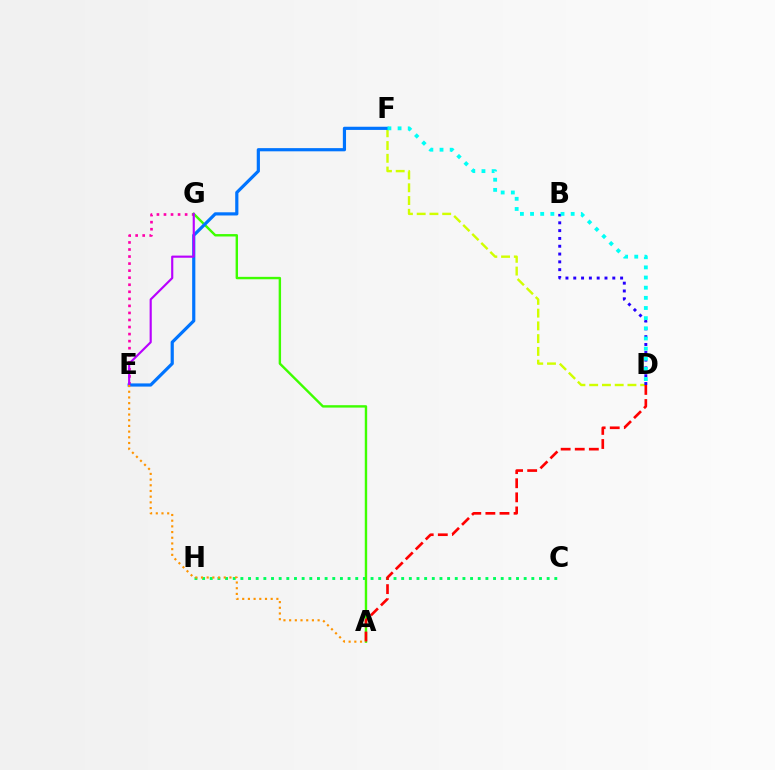{('C', 'H'): [{'color': '#00ff5c', 'line_style': 'dotted', 'thickness': 2.08}], ('E', 'G'): [{'color': '#ff00ac', 'line_style': 'dotted', 'thickness': 1.91}, {'color': '#b900ff', 'line_style': 'solid', 'thickness': 1.55}], ('A', 'G'): [{'color': '#3dff00', 'line_style': 'solid', 'thickness': 1.73}], ('D', 'F'): [{'color': '#d1ff00', 'line_style': 'dashed', 'thickness': 1.73}, {'color': '#00fff6', 'line_style': 'dotted', 'thickness': 2.76}], ('E', 'F'): [{'color': '#0074ff', 'line_style': 'solid', 'thickness': 2.29}], ('B', 'D'): [{'color': '#2500ff', 'line_style': 'dotted', 'thickness': 2.12}], ('A', 'D'): [{'color': '#ff0000', 'line_style': 'dashed', 'thickness': 1.91}], ('A', 'E'): [{'color': '#ff9400', 'line_style': 'dotted', 'thickness': 1.55}]}